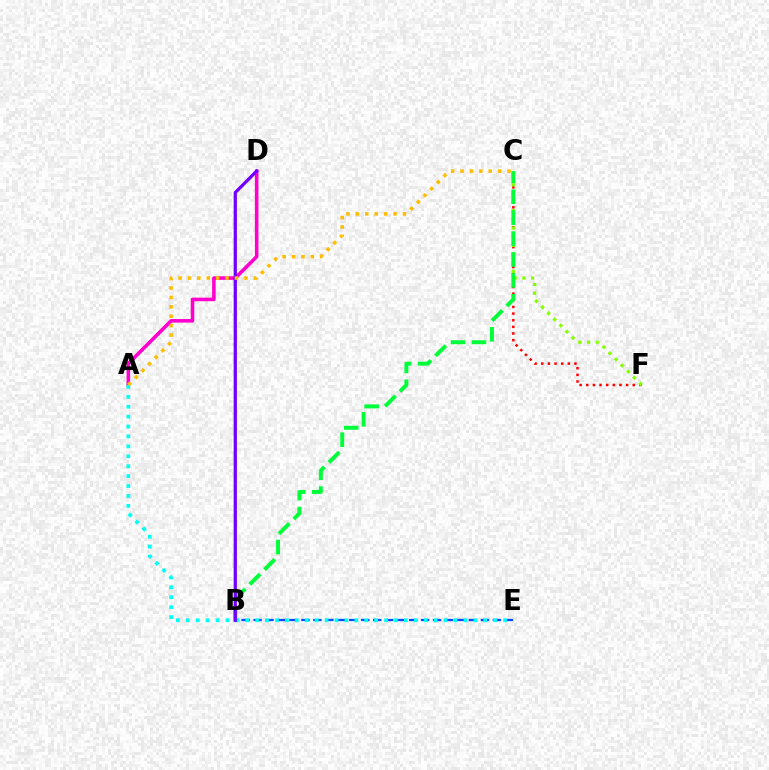{('C', 'F'): [{'color': '#ff0000', 'line_style': 'dotted', 'thickness': 1.8}, {'color': '#84ff00', 'line_style': 'dotted', 'thickness': 2.35}], ('B', 'C'): [{'color': '#00ff39', 'line_style': 'dashed', 'thickness': 2.84}], ('A', 'D'): [{'color': '#ff00cf', 'line_style': 'solid', 'thickness': 2.57}], ('B', 'E'): [{'color': '#004bff', 'line_style': 'dashed', 'thickness': 1.63}], ('A', 'E'): [{'color': '#00fff6', 'line_style': 'dotted', 'thickness': 2.69}], ('B', 'D'): [{'color': '#7200ff', 'line_style': 'solid', 'thickness': 2.34}], ('A', 'C'): [{'color': '#ffbd00', 'line_style': 'dotted', 'thickness': 2.56}]}